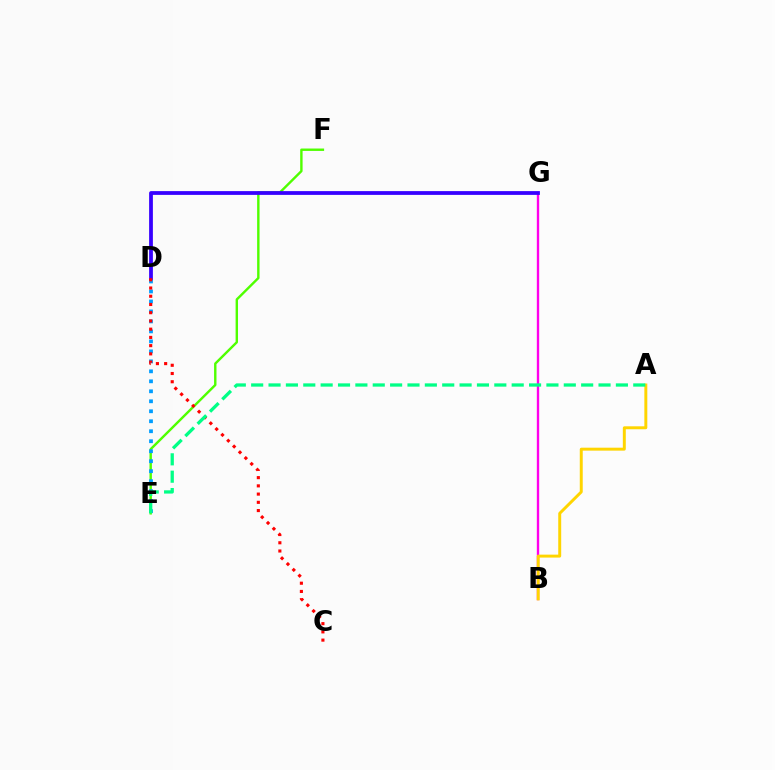{('E', 'F'): [{'color': '#4fff00', 'line_style': 'solid', 'thickness': 1.73}], ('B', 'G'): [{'color': '#ff00ed', 'line_style': 'solid', 'thickness': 1.7}], ('D', 'E'): [{'color': '#009eff', 'line_style': 'dotted', 'thickness': 2.71}], ('D', 'G'): [{'color': '#3700ff', 'line_style': 'solid', 'thickness': 2.72}], ('C', 'D'): [{'color': '#ff0000', 'line_style': 'dotted', 'thickness': 2.24}], ('A', 'B'): [{'color': '#ffd500', 'line_style': 'solid', 'thickness': 2.12}], ('A', 'E'): [{'color': '#00ff86', 'line_style': 'dashed', 'thickness': 2.36}]}